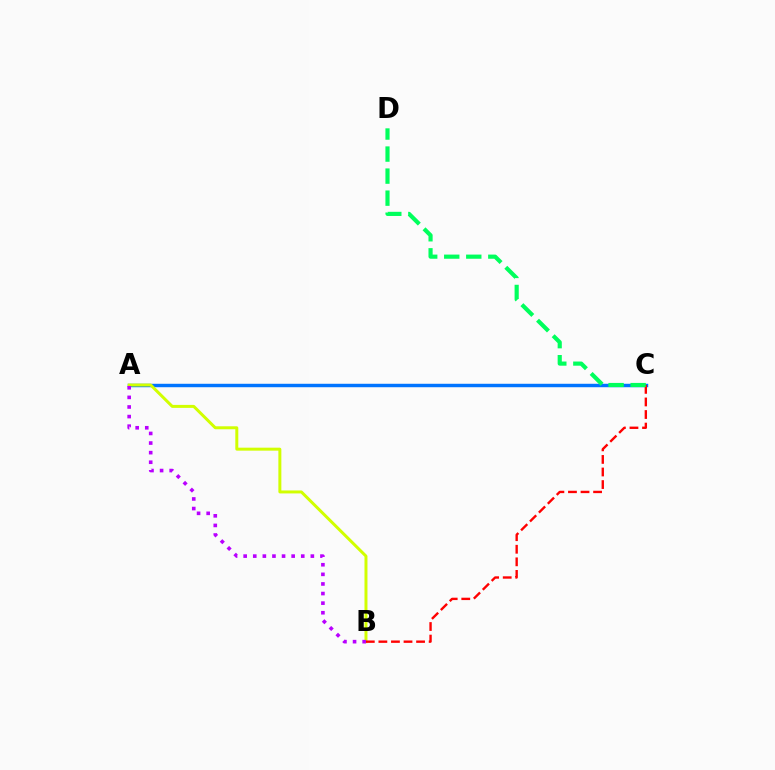{('A', 'C'): [{'color': '#0074ff', 'line_style': 'solid', 'thickness': 2.48}], ('A', 'B'): [{'color': '#d1ff00', 'line_style': 'solid', 'thickness': 2.14}, {'color': '#b900ff', 'line_style': 'dotted', 'thickness': 2.61}], ('B', 'C'): [{'color': '#ff0000', 'line_style': 'dashed', 'thickness': 1.71}], ('C', 'D'): [{'color': '#00ff5c', 'line_style': 'dashed', 'thickness': 2.99}]}